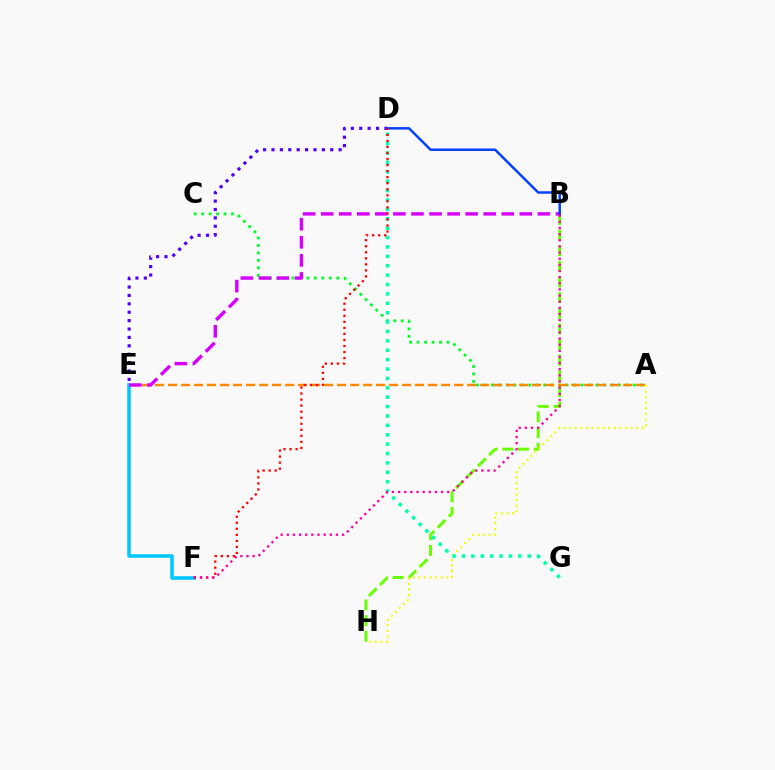{('B', 'H'): [{'color': '#66ff00', 'line_style': 'dashed', 'thickness': 2.13}], ('A', 'C'): [{'color': '#00ff27', 'line_style': 'dotted', 'thickness': 2.03}], ('A', 'E'): [{'color': '#ff8800', 'line_style': 'dashed', 'thickness': 1.77}], ('E', 'F'): [{'color': '#00c7ff', 'line_style': 'solid', 'thickness': 2.56}], ('A', 'H'): [{'color': '#eeff00', 'line_style': 'dotted', 'thickness': 1.52}], ('D', 'E'): [{'color': '#4f00ff', 'line_style': 'dotted', 'thickness': 2.28}], ('B', 'E'): [{'color': '#d600ff', 'line_style': 'dashed', 'thickness': 2.45}], ('B', 'D'): [{'color': '#003fff', 'line_style': 'solid', 'thickness': 1.76}], ('D', 'G'): [{'color': '#00ffaf', 'line_style': 'dotted', 'thickness': 2.55}], ('D', 'F'): [{'color': '#ff0000', 'line_style': 'dotted', 'thickness': 1.64}], ('B', 'F'): [{'color': '#ff00a0', 'line_style': 'dotted', 'thickness': 1.67}]}